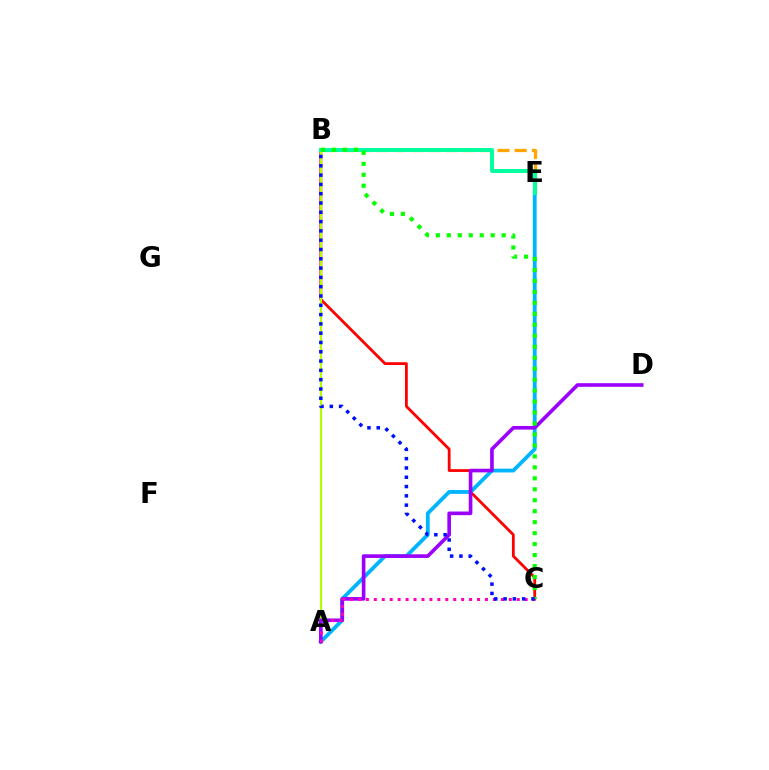{('B', 'E'): [{'color': '#ffa500', 'line_style': 'dashed', 'thickness': 2.34}, {'color': '#00ff9d', 'line_style': 'solid', 'thickness': 2.85}], ('B', 'C'): [{'color': '#ff0000', 'line_style': 'solid', 'thickness': 2.01}, {'color': '#08ff00', 'line_style': 'dotted', 'thickness': 2.98}, {'color': '#0010ff', 'line_style': 'dotted', 'thickness': 2.53}], ('A', 'E'): [{'color': '#00b5ff', 'line_style': 'solid', 'thickness': 2.75}], ('A', 'B'): [{'color': '#b3ff00', 'line_style': 'solid', 'thickness': 1.5}], ('A', 'D'): [{'color': '#9b00ff', 'line_style': 'solid', 'thickness': 2.61}], ('A', 'C'): [{'color': '#ff00bd', 'line_style': 'dotted', 'thickness': 2.16}]}